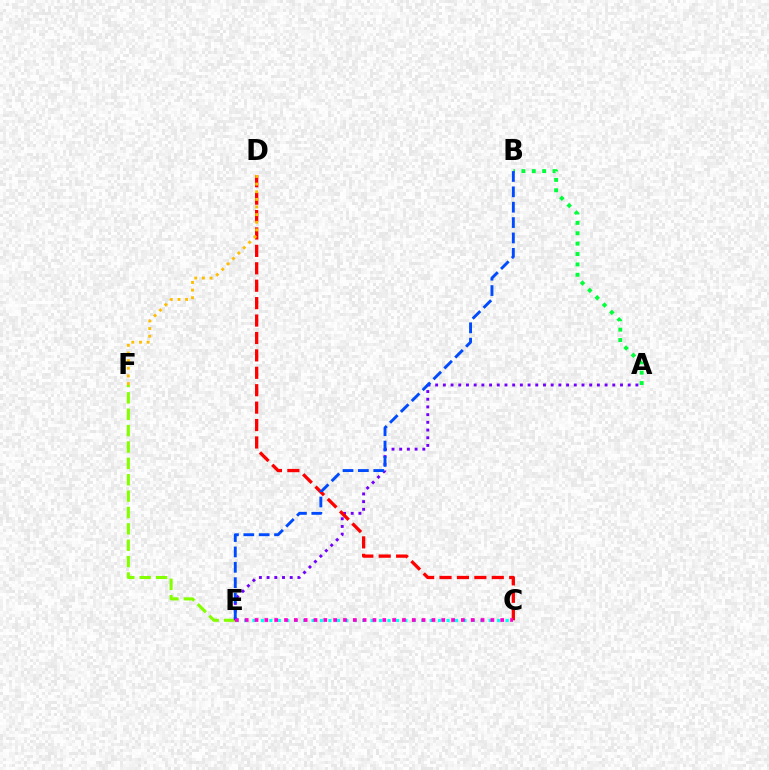{('E', 'F'): [{'color': '#84ff00', 'line_style': 'dashed', 'thickness': 2.22}], ('A', 'B'): [{'color': '#00ff39', 'line_style': 'dotted', 'thickness': 2.82}], ('A', 'E'): [{'color': '#7200ff', 'line_style': 'dotted', 'thickness': 2.09}], ('C', 'D'): [{'color': '#ff0000', 'line_style': 'dashed', 'thickness': 2.37}], ('D', 'F'): [{'color': '#ffbd00', 'line_style': 'dotted', 'thickness': 2.08}], ('C', 'E'): [{'color': '#00fff6', 'line_style': 'dotted', 'thickness': 2.29}, {'color': '#ff00cf', 'line_style': 'dotted', 'thickness': 2.67}], ('B', 'E'): [{'color': '#004bff', 'line_style': 'dashed', 'thickness': 2.09}]}